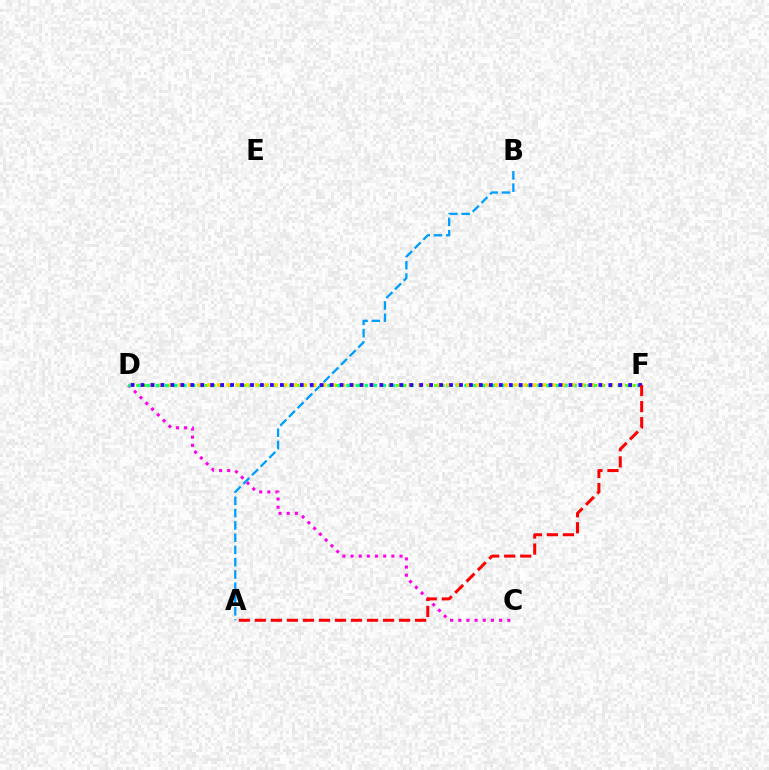{('A', 'B'): [{'color': '#009eff', 'line_style': 'dashed', 'thickness': 1.67}], ('C', 'D'): [{'color': '#ff00ed', 'line_style': 'dotted', 'thickness': 2.22}], ('D', 'F'): [{'color': '#4fff00', 'line_style': 'dotted', 'thickness': 2.08}, {'color': '#00ff86', 'line_style': 'dotted', 'thickness': 2.47}, {'color': '#ffd500', 'line_style': 'dotted', 'thickness': 2.6}, {'color': '#3700ff', 'line_style': 'dotted', 'thickness': 2.7}], ('A', 'F'): [{'color': '#ff0000', 'line_style': 'dashed', 'thickness': 2.18}]}